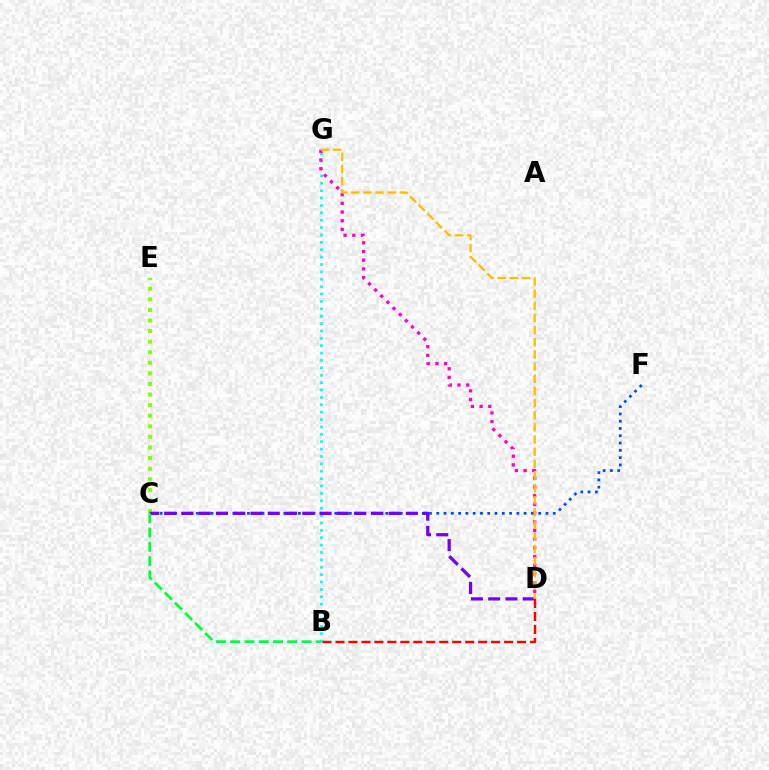{('C', 'E'): [{'color': '#84ff00', 'line_style': 'dotted', 'thickness': 2.88}], ('B', 'G'): [{'color': '#00fff6', 'line_style': 'dotted', 'thickness': 2.01}], ('C', 'F'): [{'color': '#004bff', 'line_style': 'dotted', 'thickness': 1.98}], ('B', 'D'): [{'color': '#ff0000', 'line_style': 'dashed', 'thickness': 1.76}], ('C', 'D'): [{'color': '#7200ff', 'line_style': 'dashed', 'thickness': 2.34}], ('B', 'C'): [{'color': '#00ff39', 'line_style': 'dashed', 'thickness': 1.94}], ('D', 'G'): [{'color': '#ff00cf', 'line_style': 'dotted', 'thickness': 2.36}, {'color': '#ffbd00', 'line_style': 'dashed', 'thickness': 1.65}]}